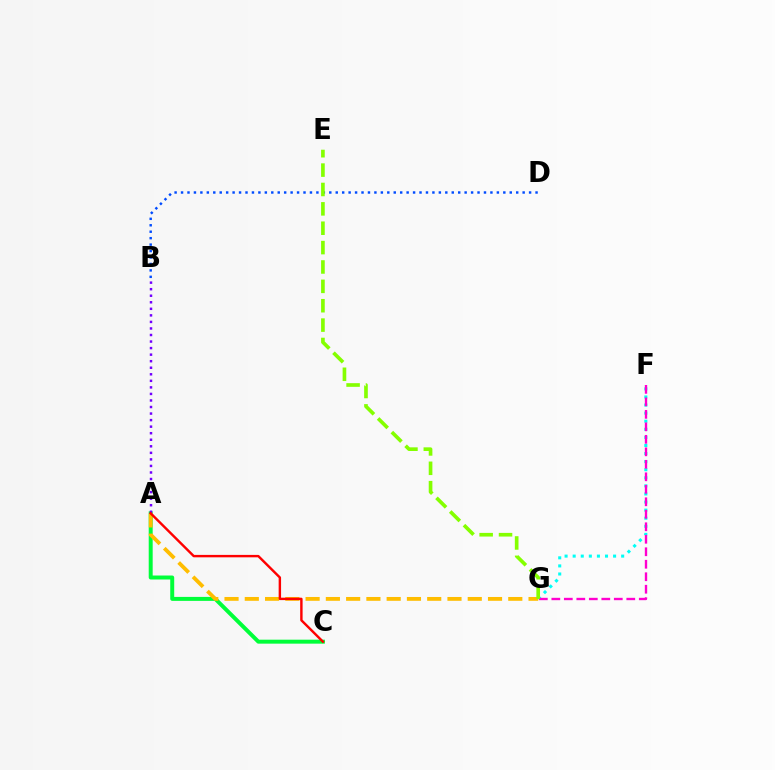{('F', 'G'): [{'color': '#00fff6', 'line_style': 'dotted', 'thickness': 2.2}, {'color': '#ff00cf', 'line_style': 'dashed', 'thickness': 1.7}], ('A', 'C'): [{'color': '#00ff39', 'line_style': 'solid', 'thickness': 2.86}, {'color': '#ff0000', 'line_style': 'solid', 'thickness': 1.74}], ('A', 'B'): [{'color': '#7200ff', 'line_style': 'dotted', 'thickness': 1.78}], ('A', 'G'): [{'color': '#ffbd00', 'line_style': 'dashed', 'thickness': 2.75}], ('B', 'D'): [{'color': '#004bff', 'line_style': 'dotted', 'thickness': 1.75}], ('E', 'G'): [{'color': '#84ff00', 'line_style': 'dashed', 'thickness': 2.63}]}